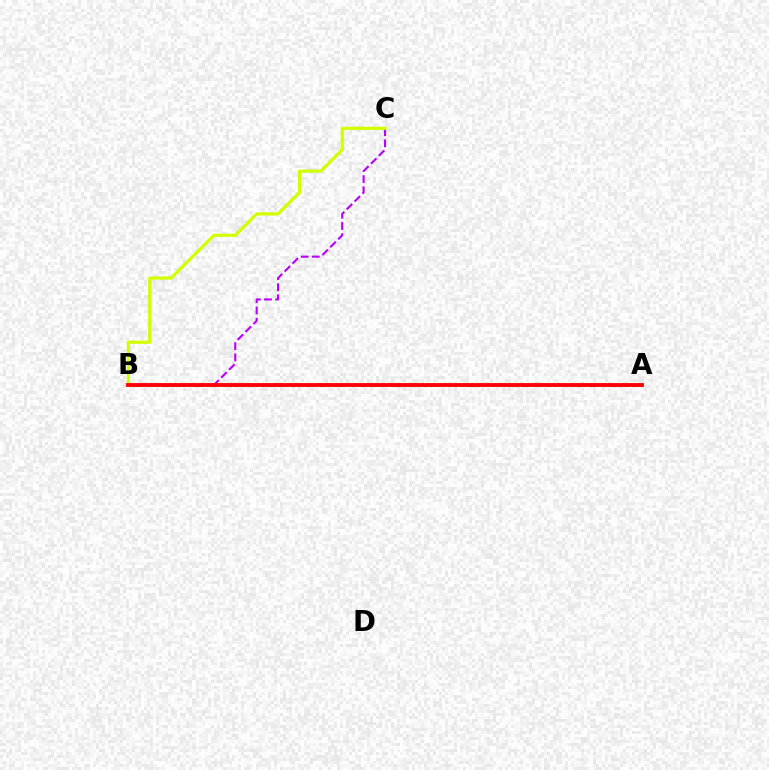{('A', 'B'): [{'color': '#00ff5c', 'line_style': 'dashed', 'thickness': 1.93}, {'color': '#0074ff', 'line_style': 'dotted', 'thickness': 1.68}, {'color': '#ff0000', 'line_style': 'solid', 'thickness': 2.77}], ('B', 'C'): [{'color': '#b900ff', 'line_style': 'dashed', 'thickness': 1.51}, {'color': '#d1ff00', 'line_style': 'solid', 'thickness': 2.29}]}